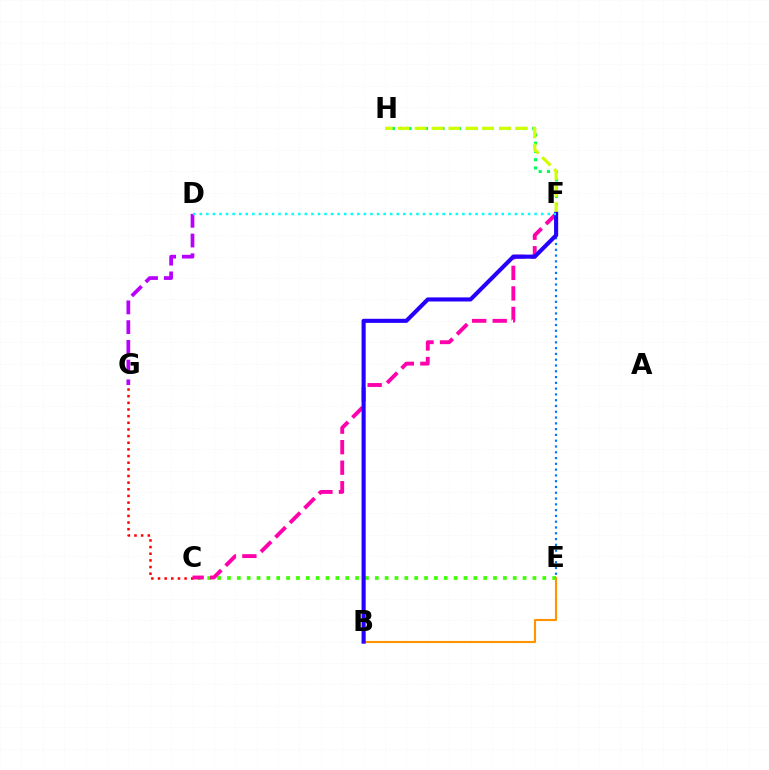{('C', 'E'): [{'color': '#3dff00', 'line_style': 'dotted', 'thickness': 2.68}], ('C', 'G'): [{'color': '#ff0000', 'line_style': 'dotted', 'thickness': 1.81}], ('F', 'H'): [{'color': '#00ff5c', 'line_style': 'dotted', 'thickness': 2.24}, {'color': '#d1ff00', 'line_style': 'dashed', 'thickness': 2.29}], ('D', 'G'): [{'color': '#b900ff', 'line_style': 'dashed', 'thickness': 2.68}], ('C', 'F'): [{'color': '#ff00ac', 'line_style': 'dashed', 'thickness': 2.79}], ('E', 'F'): [{'color': '#0074ff', 'line_style': 'dotted', 'thickness': 1.57}], ('B', 'E'): [{'color': '#ff9400', 'line_style': 'solid', 'thickness': 1.52}], ('B', 'F'): [{'color': '#2500ff', 'line_style': 'solid', 'thickness': 2.95}], ('D', 'F'): [{'color': '#00fff6', 'line_style': 'dotted', 'thickness': 1.78}]}